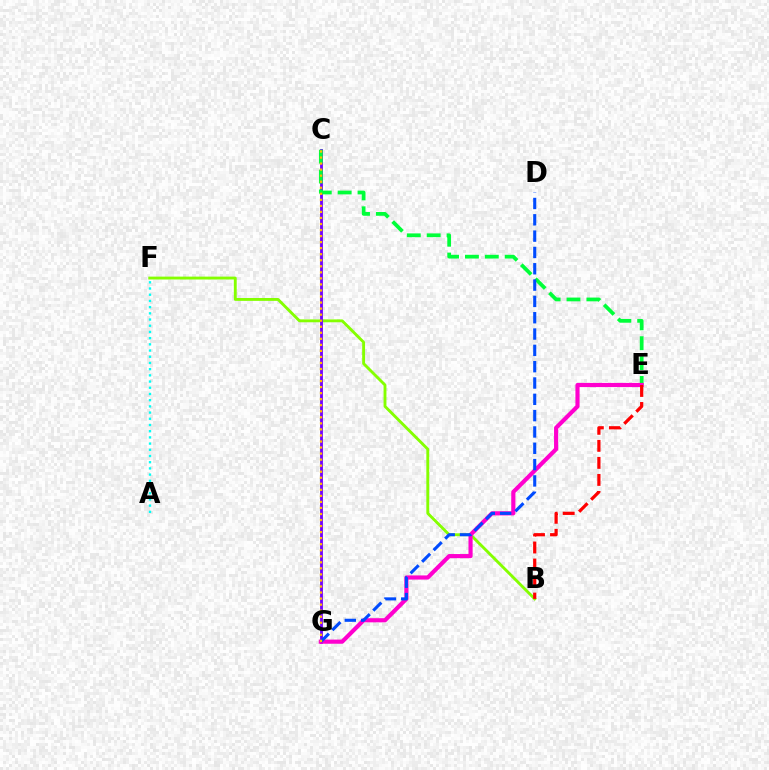{('B', 'F'): [{'color': '#84ff00', 'line_style': 'solid', 'thickness': 2.07}], ('C', 'G'): [{'color': '#7200ff', 'line_style': 'solid', 'thickness': 2.03}, {'color': '#ffbd00', 'line_style': 'dotted', 'thickness': 1.64}], ('C', 'E'): [{'color': '#00ff39', 'line_style': 'dashed', 'thickness': 2.7}], ('E', 'G'): [{'color': '#ff00cf', 'line_style': 'solid', 'thickness': 2.99}], ('B', 'E'): [{'color': '#ff0000', 'line_style': 'dashed', 'thickness': 2.31}], ('D', 'G'): [{'color': '#004bff', 'line_style': 'dashed', 'thickness': 2.22}], ('A', 'F'): [{'color': '#00fff6', 'line_style': 'dotted', 'thickness': 1.69}]}